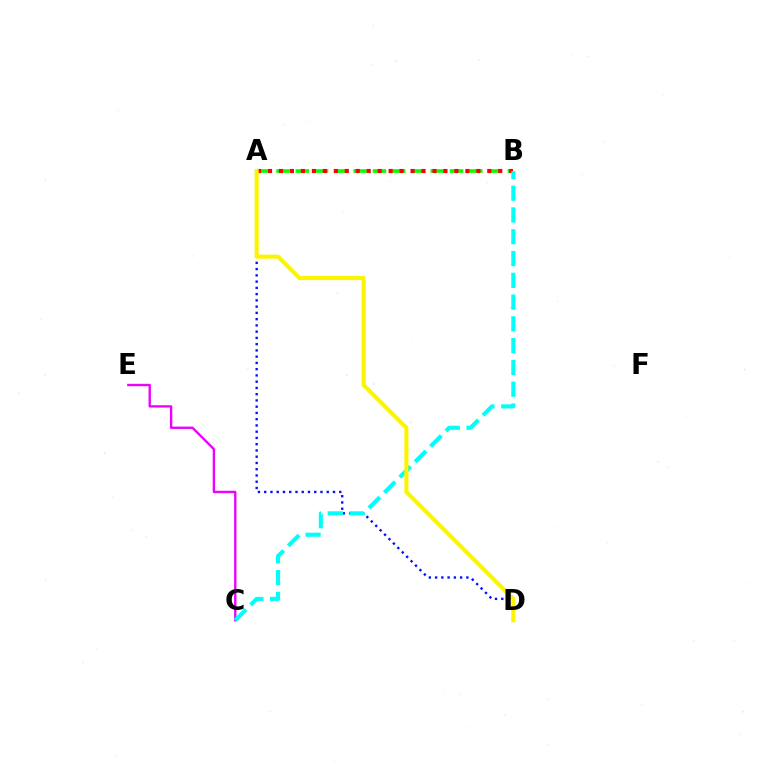{('A', 'D'): [{'color': '#0010ff', 'line_style': 'dotted', 'thickness': 1.7}, {'color': '#fcf500', 'line_style': 'solid', 'thickness': 2.95}], ('C', 'E'): [{'color': '#ee00ff', 'line_style': 'solid', 'thickness': 1.7}], ('A', 'B'): [{'color': '#08ff00', 'line_style': 'dashed', 'thickness': 2.62}, {'color': '#ff0000', 'line_style': 'dotted', 'thickness': 2.98}], ('B', 'C'): [{'color': '#00fff6', 'line_style': 'dashed', 'thickness': 2.96}]}